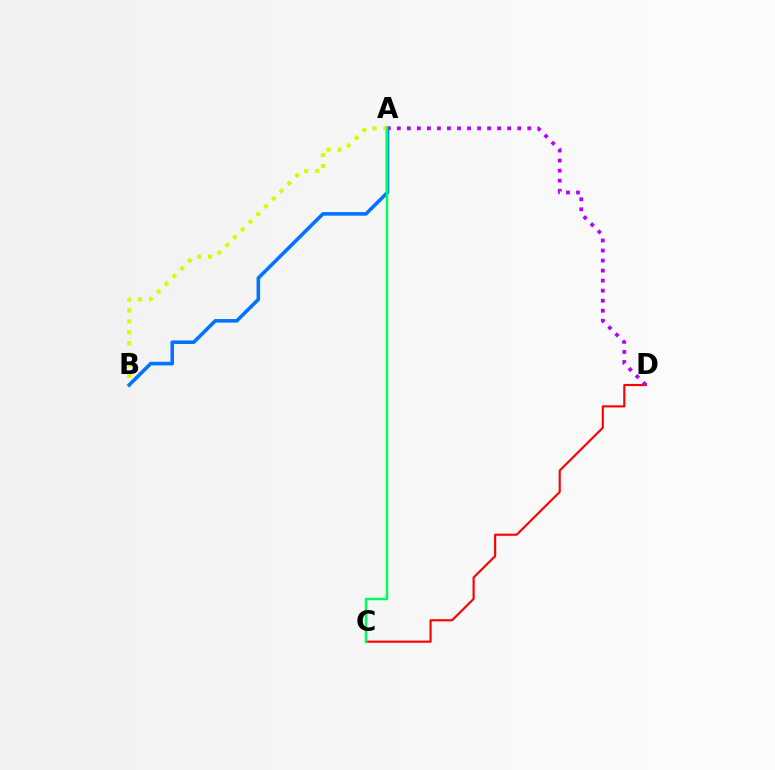{('C', 'D'): [{'color': '#ff0000', 'line_style': 'solid', 'thickness': 1.54}], ('A', 'B'): [{'color': '#0074ff', 'line_style': 'solid', 'thickness': 2.58}, {'color': '#d1ff00', 'line_style': 'dotted', 'thickness': 2.97}], ('A', 'D'): [{'color': '#b900ff', 'line_style': 'dotted', 'thickness': 2.73}], ('A', 'C'): [{'color': '#00ff5c', 'line_style': 'solid', 'thickness': 1.79}]}